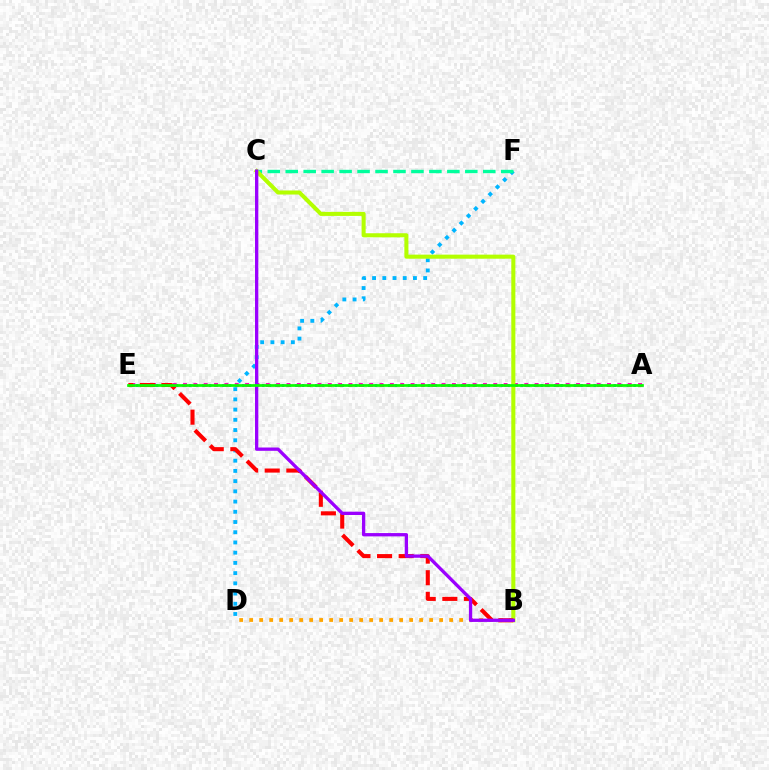{('D', 'F'): [{'color': '#00b5ff', 'line_style': 'dotted', 'thickness': 2.78}], ('B', 'D'): [{'color': '#ffa500', 'line_style': 'dotted', 'thickness': 2.72}], ('A', 'E'): [{'color': '#0010ff', 'line_style': 'dotted', 'thickness': 1.8}, {'color': '#ff00bd', 'line_style': 'dotted', 'thickness': 2.81}, {'color': '#08ff00', 'line_style': 'solid', 'thickness': 1.95}], ('C', 'F'): [{'color': '#00ff9d', 'line_style': 'dashed', 'thickness': 2.44}], ('B', 'C'): [{'color': '#b3ff00', 'line_style': 'solid', 'thickness': 2.92}, {'color': '#9b00ff', 'line_style': 'solid', 'thickness': 2.38}], ('B', 'E'): [{'color': '#ff0000', 'line_style': 'dashed', 'thickness': 2.94}]}